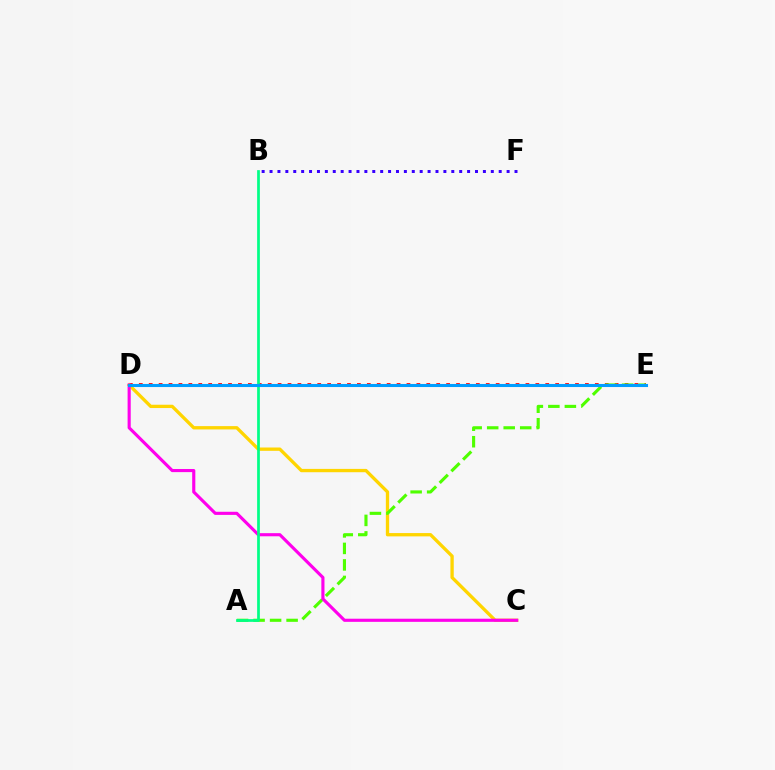{('D', 'E'): [{'color': '#ff0000', 'line_style': 'dotted', 'thickness': 2.69}, {'color': '#009eff', 'line_style': 'solid', 'thickness': 2.22}], ('C', 'D'): [{'color': '#ffd500', 'line_style': 'solid', 'thickness': 2.39}, {'color': '#ff00ed', 'line_style': 'solid', 'thickness': 2.25}], ('A', 'E'): [{'color': '#4fff00', 'line_style': 'dashed', 'thickness': 2.24}], ('A', 'B'): [{'color': '#00ff86', 'line_style': 'solid', 'thickness': 1.97}], ('B', 'F'): [{'color': '#3700ff', 'line_style': 'dotted', 'thickness': 2.15}]}